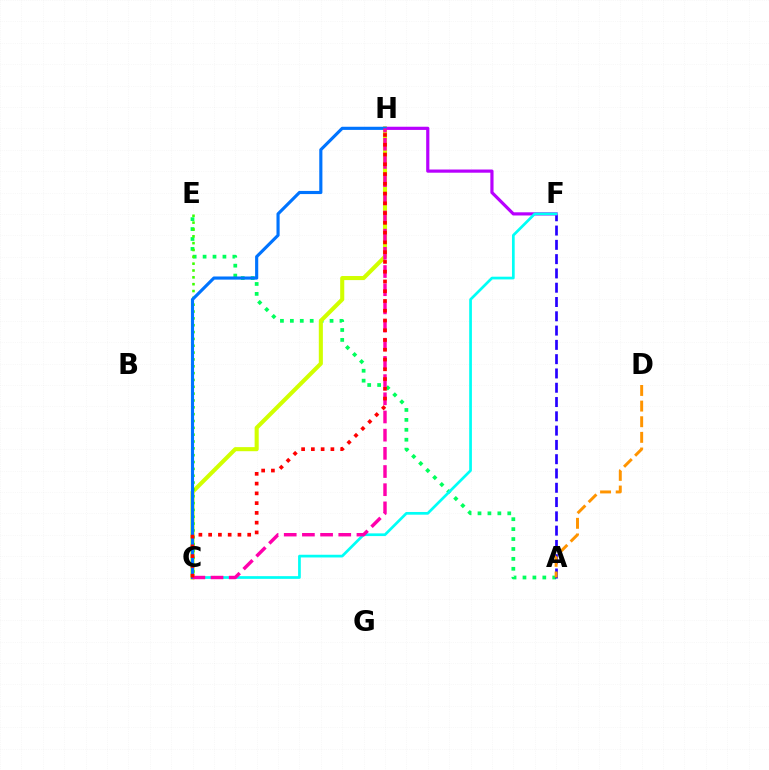{('A', 'E'): [{'color': '#00ff5c', 'line_style': 'dotted', 'thickness': 2.7}], ('A', 'F'): [{'color': '#2500ff', 'line_style': 'dashed', 'thickness': 1.94}], ('C', 'H'): [{'color': '#d1ff00', 'line_style': 'solid', 'thickness': 2.94}, {'color': '#0074ff', 'line_style': 'solid', 'thickness': 2.26}, {'color': '#ff00ac', 'line_style': 'dashed', 'thickness': 2.47}, {'color': '#ff0000', 'line_style': 'dotted', 'thickness': 2.65}], ('F', 'H'): [{'color': '#b900ff', 'line_style': 'solid', 'thickness': 2.29}], ('C', 'E'): [{'color': '#3dff00', 'line_style': 'dotted', 'thickness': 1.86}], ('A', 'D'): [{'color': '#ff9400', 'line_style': 'dashed', 'thickness': 2.12}], ('C', 'F'): [{'color': '#00fff6', 'line_style': 'solid', 'thickness': 1.95}]}